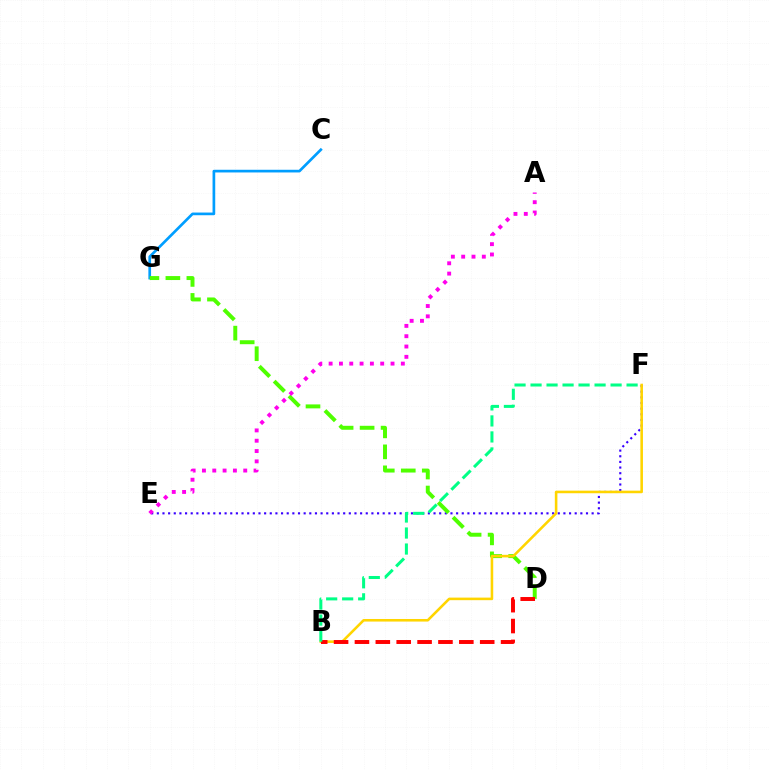{('C', 'G'): [{'color': '#009eff', 'line_style': 'solid', 'thickness': 1.93}], ('E', 'F'): [{'color': '#3700ff', 'line_style': 'dotted', 'thickness': 1.53}], ('D', 'G'): [{'color': '#4fff00', 'line_style': 'dashed', 'thickness': 2.85}], ('B', 'F'): [{'color': '#ffd500', 'line_style': 'solid', 'thickness': 1.85}, {'color': '#00ff86', 'line_style': 'dashed', 'thickness': 2.17}], ('B', 'D'): [{'color': '#ff0000', 'line_style': 'dashed', 'thickness': 2.84}], ('A', 'E'): [{'color': '#ff00ed', 'line_style': 'dotted', 'thickness': 2.8}]}